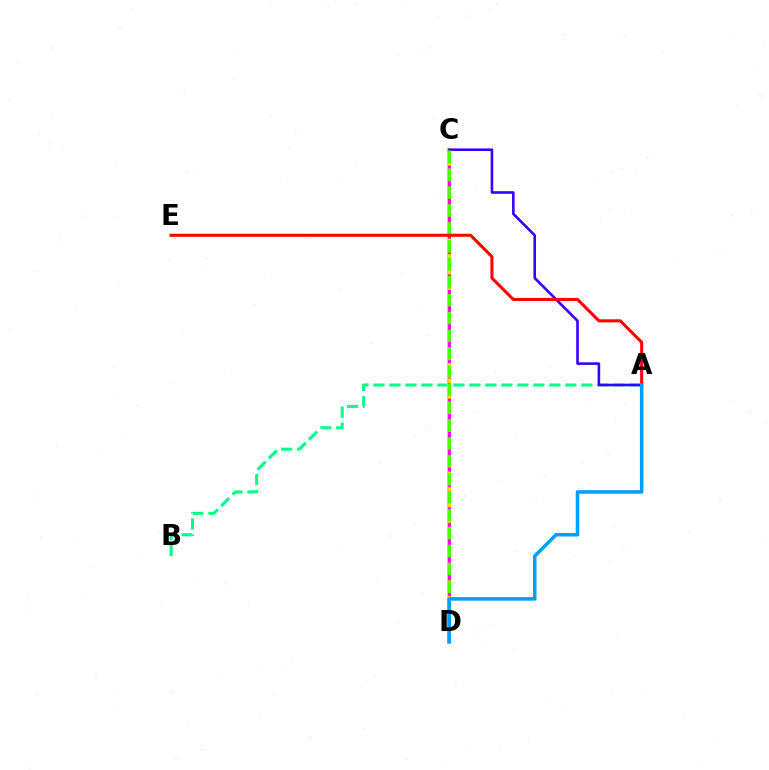{('A', 'B'): [{'color': '#00ff86', 'line_style': 'dashed', 'thickness': 2.17}], ('C', 'D'): [{'color': '#ffd500', 'line_style': 'solid', 'thickness': 2.96}, {'color': '#ff00ed', 'line_style': 'dashed', 'thickness': 2.11}, {'color': '#4fff00', 'line_style': 'dashed', 'thickness': 2.43}], ('A', 'C'): [{'color': '#3700ff', 'line_style': 'solid', 'thickness': 1.87}], ('A', 'E'): [{'color': '#ff0000', 'line_style': 'solid', 'thickness': 2.19}], ('A', 'D'): [{'color': '#009eff', 'line_style': 'solid', 'thickness': 2.56}]}